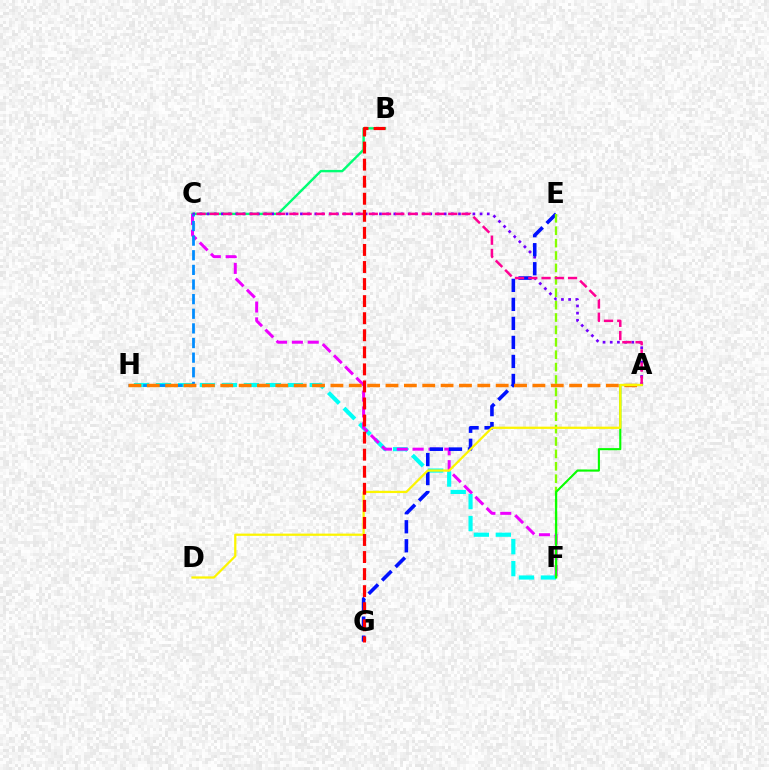{('B', 'C'): [{'color': '#00ff74', 'line_style': 'solid', 'thickness': 1.72}], ('F', 'H'): [{'color': '#00fff6', 'line_style': 'dashed', 'thickness': 2.98}], ('C', 'F'): [{'color': '#ee00ff', 'line_style': 'dashed', 'thickness': 2.15}], ('A', 'C'): [{'color': '#7200ff', 'line_style': 'dotted', 'thickness': 1.95}, {'color': '#ff0094', 'line_style': 'dashed', 'thickness': 1.8}], ('E', 'G'): [{'color': '#0010ff', 'line_style': 'dashed', 'thickness': 2.58}], ('C', 'H'): [{'color': '#008cff', 'line_style': 'dashed', 'thickness': 1.99}], ('E', 'F'): [{'color': '#84ff00', 'line_style': 'dashed', 'thickness': 1.68}], ('A', 'H'): [{'color': '#ff7c00', 'line_style': 'dashed', 'thickness': 2.49}], ('A', 'F'): [{'color': '#08ff00', 'line_style': 'solid', 'thickness': 1.52}], ('A', 'D'): [{'color': '#fcf500', 'line_style': 'solid', 'thickness': 1.62}], ('B', 'G'): [{'color': '#ff0000', 'line_style': 'dashed', 'thickness': 2.32}]}